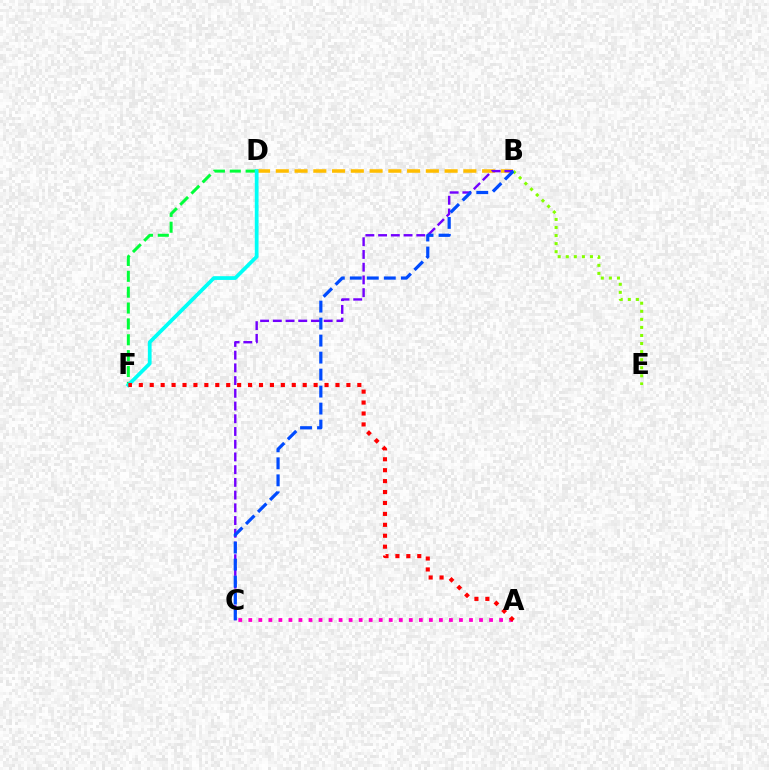{('D', 'F'): [{'color': '#00ff39', 'line_style': 'dashed', 'thickness': 2.16}, {'color': '#00fff6', 'line_style': 'solid', 'thickness': 2.7}], ('B', 'D'): [{'color': '#ffbd00', 'line_style': 'dashed', 'thickness': 2.55}], ('A', 'C'): [{'color': '#ff00cf', 'line_style': 'dotted', 'thickness': 2.73}], ('B', 'C'): [{'color': '#7200ff', 'line_style': 'dashed', 'thickness': 1.73}, {'color': '#004bff', 'line_style': 'dashed', 'thickness': 2.31}], ('B', 'E'): [{'color': '#84ff00', 'line_style': 'dotted', 'thickness': 2.19}], ('A', 'F'): [{'color': '#ff0000', 'line_style': 'dotted', 'thickness': 2.97}]}